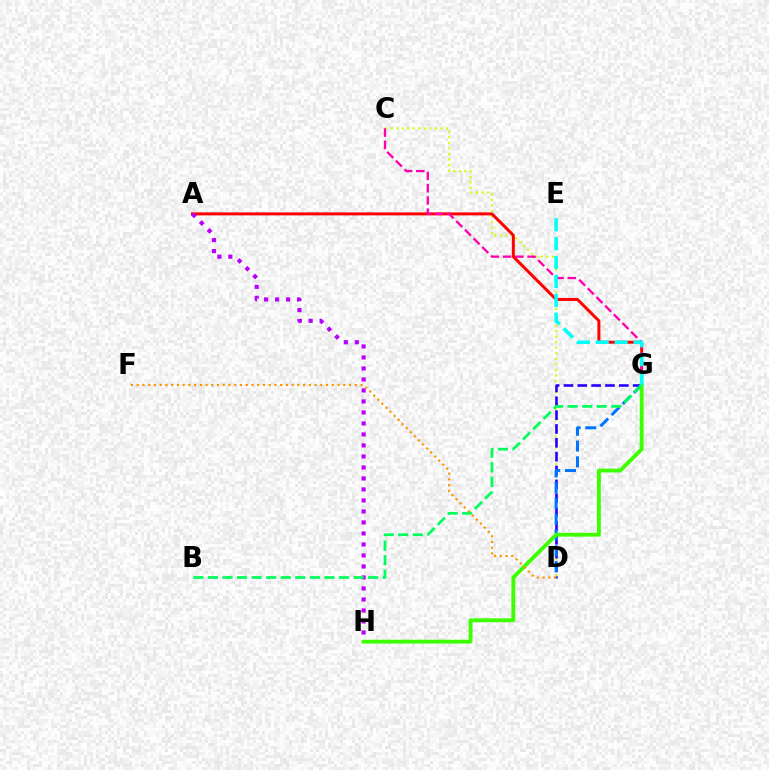{('C', 'D'): [{'color': '#d1ff00', 'line_style': 'dotted', 'thickness': 1.51}], ('D', 'G'): [{'color': '#2500ff', 'line_style': 'dashed', 'thickness': 1.88}, {'color': '#0074ff', 'line_style': 'dashed', 'thickness': 2.14}], ('A', 'G'): [{'color': '#ff0000', 'line_style': 'solid', 'thickness': 2.15}], ('A', 'H'): [{'color': '#b900ff', 'line_style': 'dotted', 'thickness': 2.99}], ('C', 'G'): [{'color': '#ff00ac', 'line_style': 'dashed', 'thickness': 1.67}], ('G', 'H'): [{'color': '#3dff00', 'line_style': 'solid', 'thickness': 2.77}], ('E', 'G'): [{'color': '#00fff6', 'line_style': 'dashed', 'thickness': 2.57}], ('B', 'G'): [{'color': '#00ff5c', 'line_style': 'dashed', 'thickness': 1.98}], ('D', 'F'): [{'color': '#ff9400', 'line_style': 'dotted', 'thickness': 1.56}]}